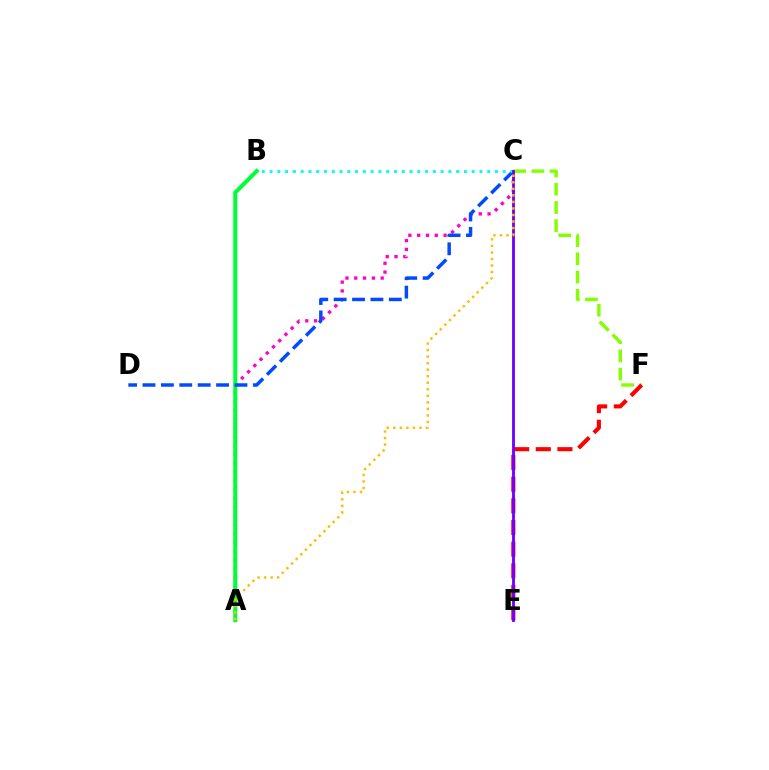{('A', 'C'): [{'color': '#ff00cf', 'line_style': 'dotted', 'thickness': 2.39}, {'color': '#ffbd00', 'line_style': 'dotted', 'thickness': 1.78}], ('A', 'B'): [{'color': '#00ff39', 'line_style': 'solid', 'thickness': 2.91}], ('C', 'F'): [{'color': '#84ff00', 'line_style': 'dashed', 'thickness': 2.47}], ('C', 'D'): [{'color': '#004bff', 'line_style': 'dashed', 'thickness': 2.5}], ('B', 'C'): [{'color': '#00fff6', 'line_style': 'dotted', 'thickness': 2.11}], ('E', 'F'): [{'color': '#ff0000', 'line_style': 'dashed', 'thickness': 2.94}], ('C', 'E'): [{'color': '#7200ff', 'line_style': 'solid', 'thickness': 2.05}]}